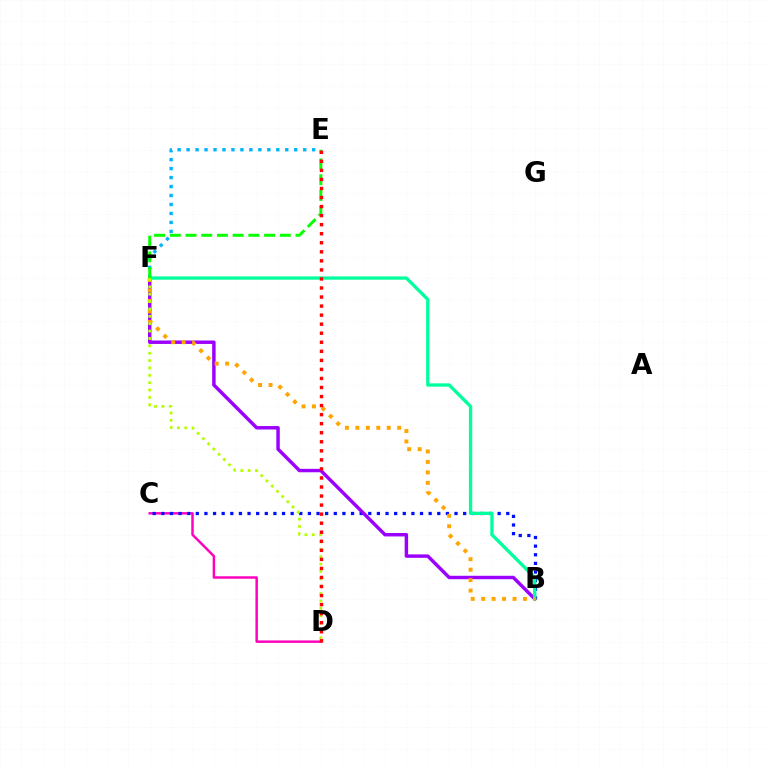{('C', 'D'): [{'color': '#ff00bd', 'line_style': 'solid', 'thickness': 1.78}], ('B', 'C'): [{'color': '#0010ff', 'line_style': 'dotted', 'thickness': 2.34}], ('B', 'F'): [{'color': '#9b00ff', 'line_style': 'solid', 'thickness': 2.48}, {'color': '#00ff9d', 'line_style': 'solid', 'thickness': 2.39}, {'color': '#ffa500', 'line_style': 'dotted', 'thickness': 2.84}], ('E', 'F'): [{'color': '#00b5ff', 'line_style': 'dotted', 'thickness': 2.44}, {'color': '#08ff00', 'line_style': 'dashed', 'thickness': 2.13}], ('D', 'F'): [{'color': '#b3ff00', 'line_style': 'dotted', 'thickness': 2.0}], ('D', 'E'): [{'color': '#ff0000', 'line_style': 'dotted', 'thickness': 2.46}]}